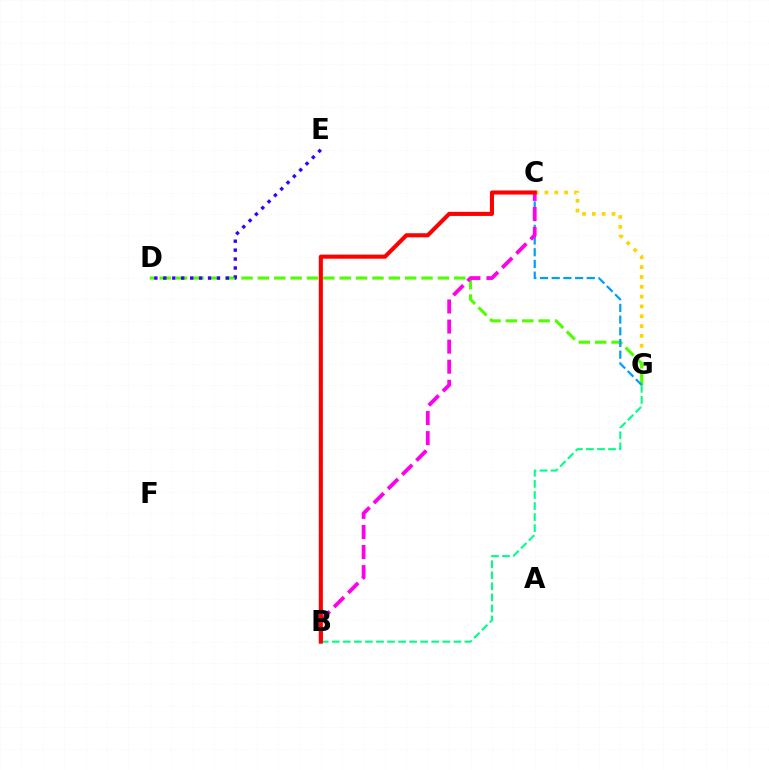{('C', 'G'): [{'color': '#ffd500', 'line_style': 'dotted', 'thickness': 2.67}, {'color': '#009eff', 'line_style': 'dashed', 'thickness': 1.59}], ('D', 'G'): [{'color': '#4fff00', 'line_style': 'dashed', 'thickness': 2.22}], ('B', 'C'): [{'color': '#ff00ed', 'line_style': 'dashed', 'thickness': 2.73}, {'color': '#ff0000', 'line_style': 'solid', 'thickness': 2.94}], ('D', 'E'): [{'color': '#3700ff', 'line_style': 'dotted', 'thickness': 2.43}], ('B', 'G'): [{'color': '#00ff86', 'line_style': 'dashed', 'thickness': 1.5}]}